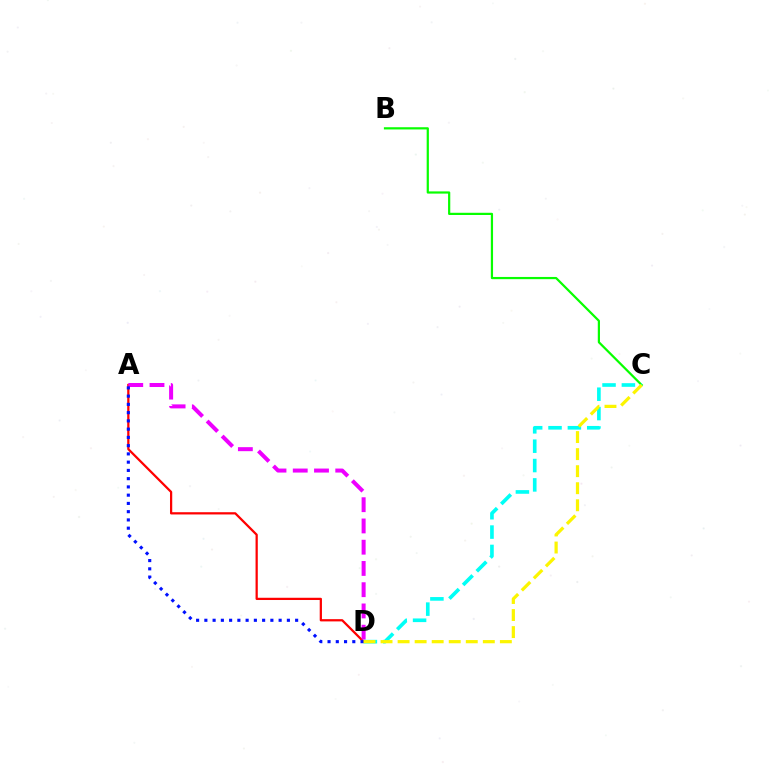{('B', 'C'): [{'color': '#08ff00', 'line_style': 'solid', 'thickness': 1.59}], ('A', 'D'): [{'color': '#ff0000', 'line_style': 'solid', 'thickness': 1.62}, {'color': '#ee00ff', 'line_style': 'dashed', 'thickness': 2.89}, {'color': '#0010ff', 'line_style': 'dotted', 'thickness': 2.24}], ('C', 'D'): [{'color': '#00fff6', 'line_style': 'dashed', 'thickness': 2.63}, {'color': '#fcf500', 'line_style': 'dashed', 'thickness': 2.32}]}